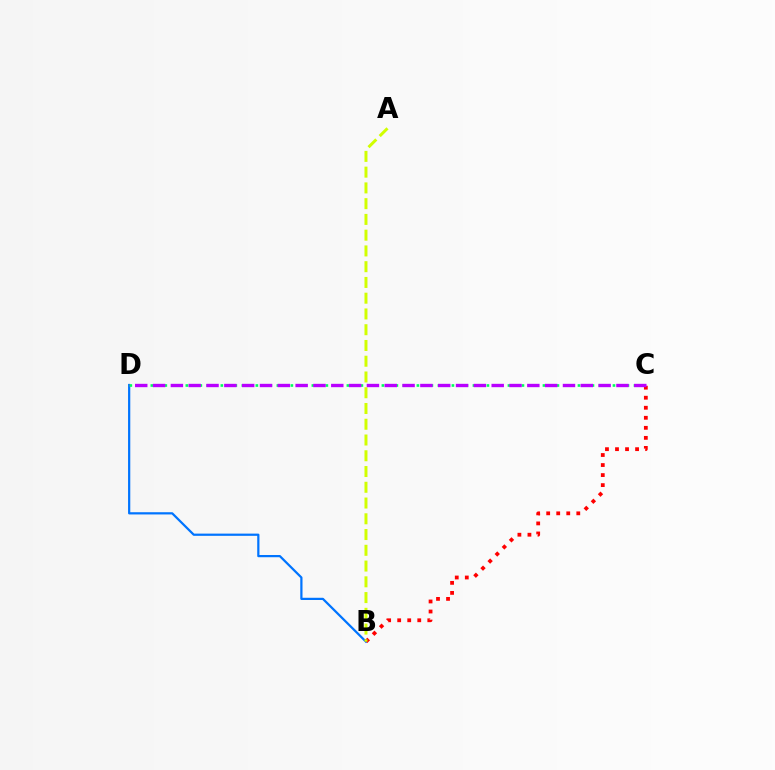{('B', 'D'): [{'color': '#0074ff', 'line_style': 'solid', 'thickness': 1.6}], ('C', 'D'): [{'color': '#00ff5c', 'line_style': 'dotted', 'thickness': 1.9}, {'color': '#b900ff', 'line_style': 'dashed', 'thickness': 2.42}], ('B', 'C'): [{'color': '#ff0000', 'line_style': 'dotted', 'thickness': 2.73}], ('A', 'B'): [{'color': '#d1ff00', 'line_style': 'dashed', 'thickness': 2.14}]}